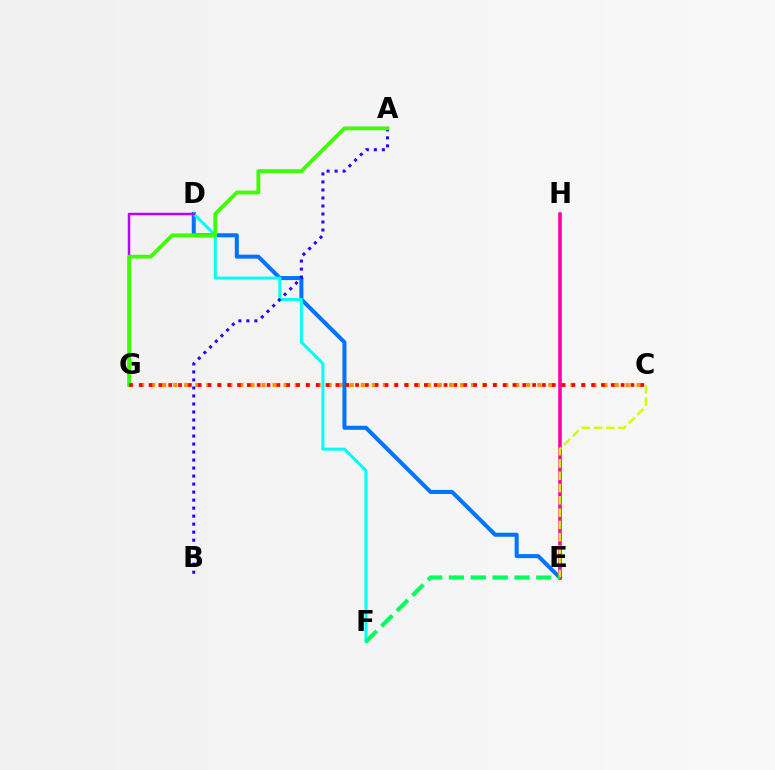{('C', 'G'): [{'color': '#ff9400', 'line_style': 'dotted', 'thickness': 3.0}, {'color': '#ff0000', 'line_style': 'dotted', 'thickness': 2.67}], ('D', 'E'): [{'color': '#0074ff', 'line_style': 'solid', 'thickness': 2.9}], ('E', 'H'): [{'color': '#ff00ac', 'line_style': 'solid', 'thickness': 2.58}], ('C', 'E'): [{'color': '#d1ff00', 'line_style': 'dashed', 'thickness': 1.67}], ('D', 'F'): [{'color': '#00fff6', 'line_style': 'solid', 'thickness': 2.16}], ('E', 'F'): [{'color': '#00ff5c', 'line_style': 'dashed', 'thickness': 2.97}], ('A', 'B'): [{'color': '#2500ff', 'line_style': 'dotted', 'thickness': 2.18}], ('D', 'G'): [{'color': '#b900ff', 'line_style': 'solid', 'thickness': 1.8}], ('A', 'G'): [{'color': '#3dff00', 'line_style': 'solid', 'thickness': 2.73}]}